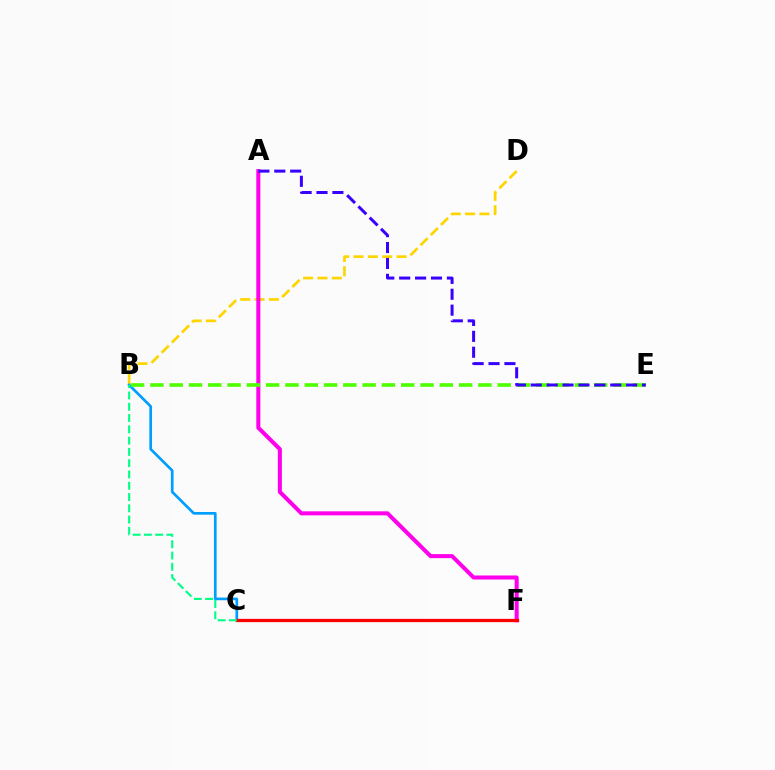{('B', 'D'): [{'color': '#ffd500', 'line_style': 'dashed', 'thickness': 1.95}], ('B', 'C'): [{'color': '#009eff', 'line_style': 'solid', 'thickness': 1.93}, {'color': '#00ff86', 'line_style': 'dashed', 'thickness': 1.53}], ('A', 'F'): [{'color': '#ff00ed', 'line_style': 'solid', 'thickness': 2.9}], ('C', 'F'): [{'color': '#ff0000', 'line_style': 'solid', 'thickness': 2.36}], ('B', 'E'): [{'color': '#4fff00', 'line_style': 'dashed', 'thickness': 2.62}], ('A', 'E'): [{'color': '#3700ff', 'line_style': 'dashed', 'thickness': 2.16}]}